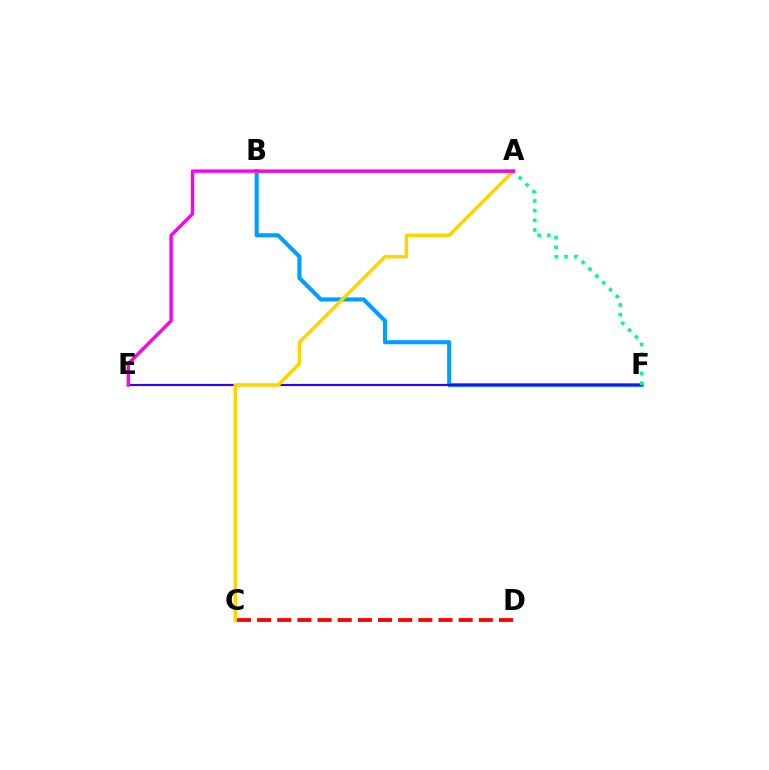{('B', 'F'): [{'color': '#009eff', 'line_style': 'solid', 'thickness': 2.94}], ('E', 'F'): [{'color': '#3700ff', 'line_style': 'solid', 'thickness': 1.55}], ('A', 'B'): [{'color': '#4fff00', 'line_style': 'solid', 'thickness': 2.35}], ('A', 'C'): [{'color': '#ffd500', 'line_style': 'solid', 'thickness': 2.53}], ('C', 'D'): [{'color': '#ff0000', 'line_style': 'dashed', 'thickness': 2.74}], ('A', 'F'): [{'color': '#00ff86', 'line_style': 'dotted', 'thickness': 2.63}], ('A', 'E'): [{'color': '#ff00ed', 'line_style': 'solid', 'thickness': 2.46}]}